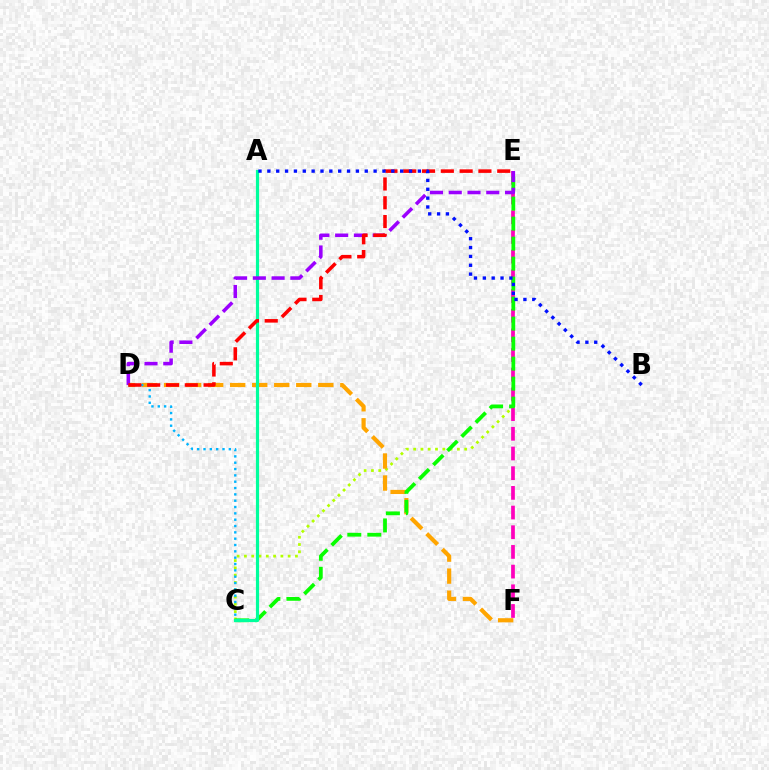{('C', 'E'): [{'color': '#b3ff00', 'line_style': 'dotted', 'thickness': 1.98}, {'color': '#08ff00', 'line_style': 'dashed', 'thickness': 2.72}], ('D', 'F'): [{'color': '#ffa500', 'line_style': 'dashed', 'thickness': 2.99}], ('C', 'D'): [{'color': '#00b5ff', 'line_style': 'dotted', 'thickness': 1.72}], ('E', 'F'): [{'color': '#ff00bd', 'line_style': 'dashed', 'thickness': 2.67}], ('A', 'C'): [{'color': '#00ff9d', 'line_style': 'solid', 'thickness': 2.28}], ('D', 'E'): [{'color': '#9b00ff', 'line_style': 'dashed', 'thickness': 2.55}, {'color': '#ff0000', 'line_style': 'dashed', 'thickness': 2.55}], ('A', 'B'): [{'color': '#0010ff', 'line_style': 'dotted', 'thickness': 2.41}]}